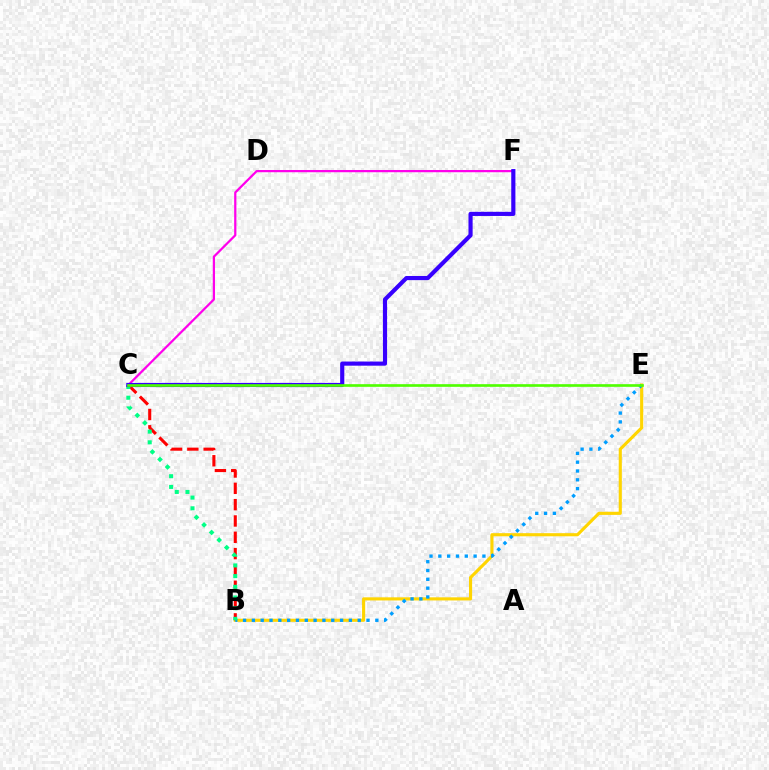{('B', 'E'): [{'color': '#ffd500', 'line_style': 'solid', 'thickness': 2.24}, {'color': '#009eff', 'line_style': 'dotted', 'thickness': 2.4}], ('B', 'C'): [{'color': '#ff0000', 'line_style': 'dashed', 'thickness': 2.22}, {'color': '#00ff86', 'line_style': 'dotted', 'thickness': 2.9}], ('C', 'F'): [{'color': '#ff00ed', 'line_style': 'solid', 'thickness': 1.61}, {'color': '#3700ff', 'line_style': 'solid', 'thickness': 2.99}], ('C', 'E'): [{'color': '#4fff00', 'line_style': 'solid', 'thickness': 1.91}]}